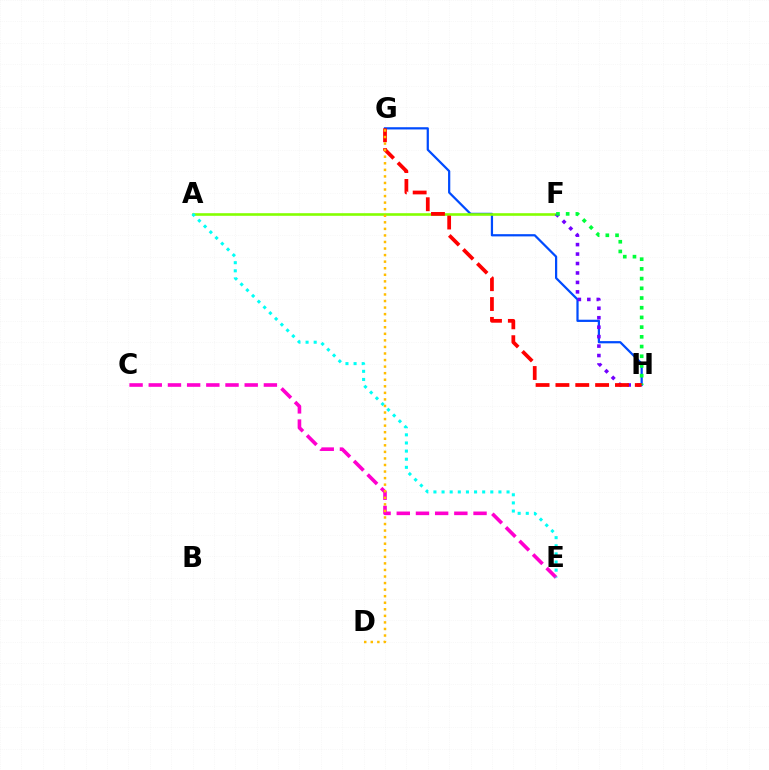{('G', 'H'): [{'color': '#004bff', 'line_style': 'solid', 'thickness': 1.61}, {'color': '#ff0000', 'line_style': 'dashed', 'thickness': 2.7}], ('A', 'F'): [{'color': '#84ff00', 'line_style': 'solid', 'thickness': 1.88}], ('F', 'H'): [{'color': '#7200ff', 'line_style': 'dotted', 'thickness': 2.57}, {'color': '#00ff39', 'line_style': 'dotted', 'thickness': 2.64}], ('C', 'E'): [{'color': '#ff00cf', 'line_style': 'dashed', 'thickness': 2.61}], ('A', 'E'): [{'color': '#00fff6', 'line_style': 'dotted', 'thickness': 2.21}], ('D', 'G'): [{'color': '#ffbd00', 'line_style': 'dotted', 'thickness': 1.78}]}